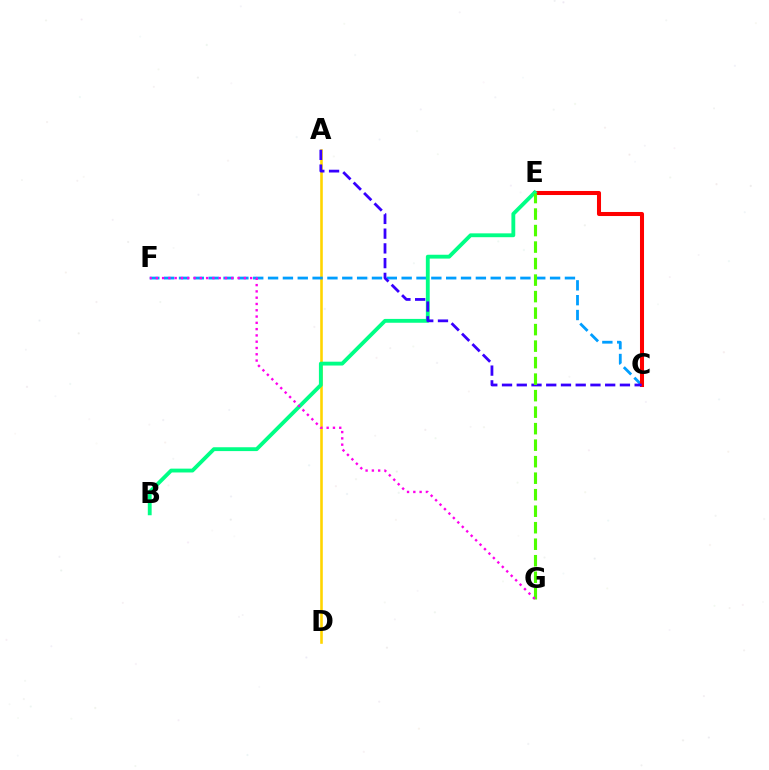{('A', 'D'): [{'color': '#ffd500', 'line_style': 'solid', 'thickness': 1.87}], ('C', 'F'): [{'color': '#009eff', 'line_style': 'dashed', 'thickness': 2.02}], ('C', 'E'): [{'color': '#ff0000', 'line_style': 'solid', 'thickness': 2.92}], ('B', 'E'): [{'color': '#00ff86', 'line_style': 'solid', 'thickness': 2.77}], ('A', 'C'): [{'color': '#3700ff', 'line_style': 'dashed', 'thickness': 2.0}], ('E', 'G'): [{'color': '#4fff00', 'line_style': 'dashed', 'thickness': 2.24}], ('F', 'G'): [{'color': '#ff00ed', 'line_style': 'dotted', 'thickness': 1.71}]}